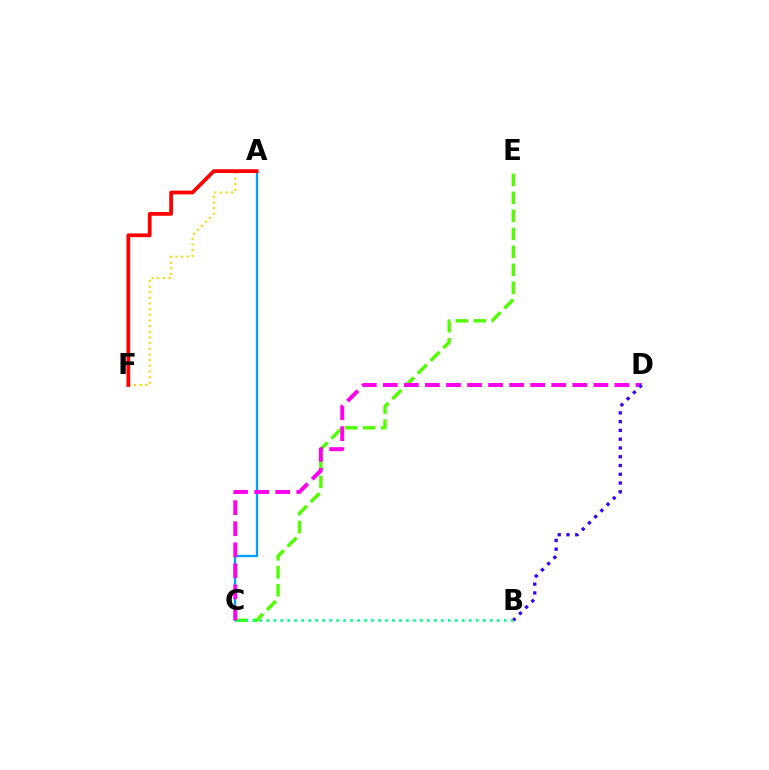{('C', 'E'): [{'color': '#4fff00', 'line_style': 'dashed', 'thickness': 2.45}], ('A', 'C'): [{'color': '#009eff', 'line_style': 'solid', 'thickness': 1.68}], ('C', 'D'): [{'color': '#ff00ed', 'line_style': 'dashed', 'thickness': 2.86}], ('B', 'C'): [{'color': '#00ff86', 'line_style': 'dotted', 'thickness': 1.9}], ('A', 'F'): [{'color': '#ffd500', 'line_style': 'dotted', 'thickness': 1.54}, {'color': '#ff0000', 'line_style': 'solid', 'thickness': 2.7}], ('B', 'D'): [{'color': '#3700ff', 'line_style': 'dotted', 'thickness': 2.38}]}